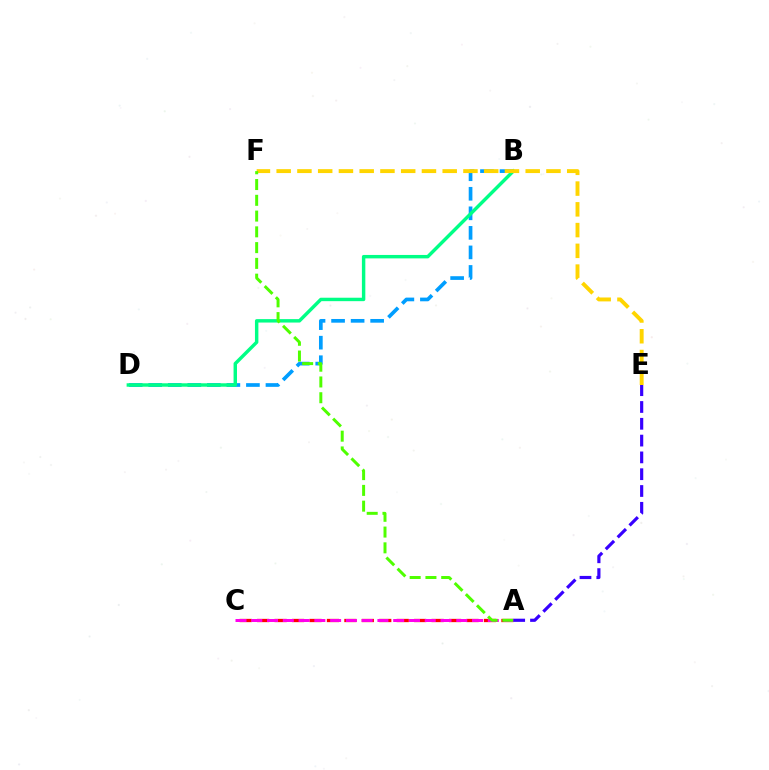{('A', 'C'): [{'color': '#ff0000', 'line_style': 'dashed', 'thickness': 2.37}, {'color': '#ff00ed', 'line_style': 'dashed', 'thickness': 2.14}], ('B', 'D'): [{'color': '#009eff', 'line_style': 'dashed', 'thickness': 2.65}, {'color': '#00ff86', 'line_style': 'solid', 'thickness': 2.47}], ('E', 'F'): [{'color': '#ffd500', 'line_style': 'dashed', 'thickness': 2.82}], ('A', 'F'): [{'color': '#4fff00', 'line_style': 'dashed', 'thickness': 2.14}], ('A', 'E'): [{'color': '#3700ff', 'line_style': 'dashed', 'thickness': 2.28}]}